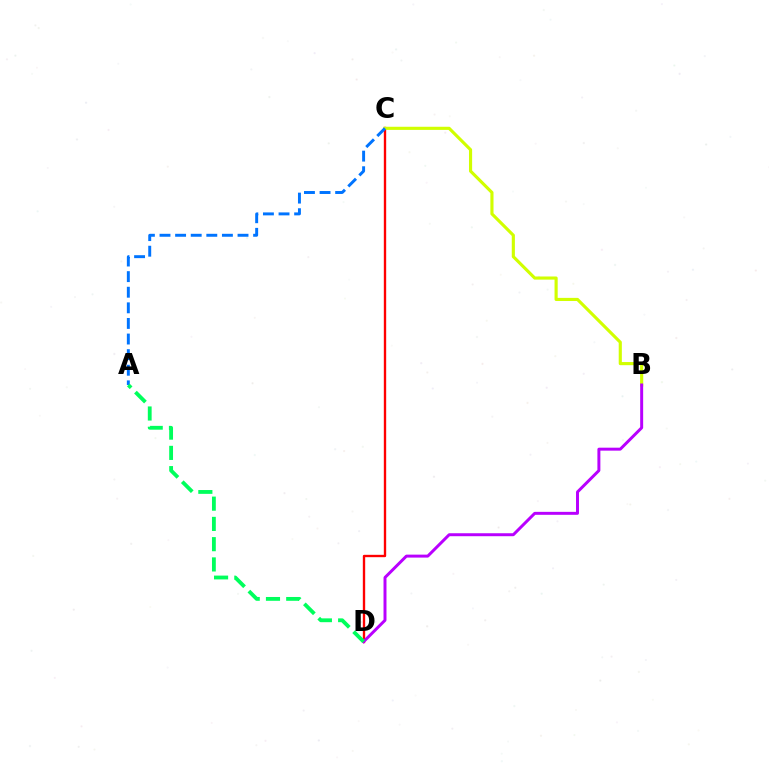{('C', 'D'): [{'color': '#ff0000', 'line_style': 'solid', 'thickness': 1.7}], ('B', 'C'): [{'color': '#d1ff00', 'line_style': 'solid', 'thickness': 2.26}], ('B', 'D'): [{'color': '#b900ff', 'line_style': 'solid', 'thickness': 2.14}], ('A', 'C'): [{'color': '#0074ff', 'line_style': 'dashed', 'thickness': 2.12}], ('A', 'D'): [{'color': '#00ff5c', 'line_style': 'dashed', 'thickness': 2.75}]}